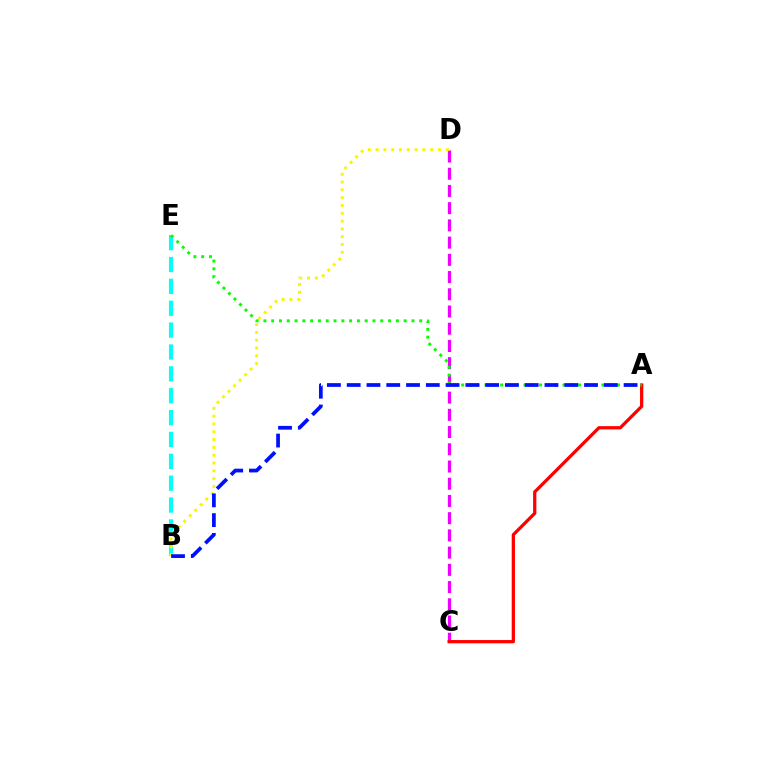{('B', 'E'): [{'color': '#00fff6', 'line_style': 'dashed', 'thickness': 2.97}], ('C', 'D'): [{'color': '#ee00ff', 'line_style': 'dashed', 'thickness': 2.34}], ('A', 'C'): [{'color': '#ff0000', 'line_style': 'solid', 'thickness': 2.35}], ('B', 'D'): [{'color': '#fcf500', 'line_style': 'dotted', 'thickness': 2.12}], ('A', 'E'): [{'color': '#08ff00', 'line_style': 'dotted', 'thickness': 2.12}], ('A', 'B'): [{'color': '#0010ff', 'line_style': 'dashed', 'thickness': 2.69}]}